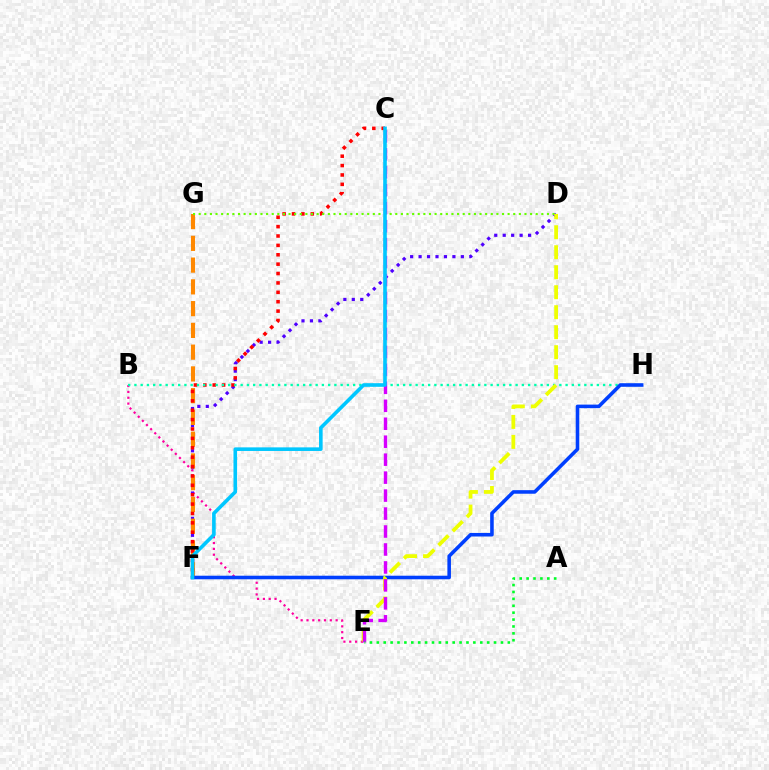{('B', 'E'): [{'color': '#ff00a0', 'line_style': 'dotted', 'thickness': 1.58}], ('D', 'F'): [{'color': '#4f00ff', 'line_style': 'dotted', 'thickness': 2.3}], ('F', 'G'): [{'color': '#ff8800', 'line_style': 'dashed', 'thickness': 2.96}], ('C', 'F'): [{'color': '#ff0000', 'line_style': 'dotted', 'thickness': 2.55}, {'color': '#00c7ff', 'line_style': 'solid', 'thickness': 2.6}], ('D', 'G'): [{'color': '#66ff00', 'line_style': 'dotted', 'thickness': 1.53}], ('B', 'H'): [{'color': '#00ffaf', 'line_style': 'dotted', 'thickness': 1.7}], ('F', 'H'): [{'color': '#003fff', 'line_style': 'solid', 'thickness': 2.57}], ('D', 'E'): [{'color': '#eeff00', 'line_style': 'dashed', 'thickness': 2.72}], ('C', 'E'): [{'color': '#d600ff', 'line_style': 'dashed', 'thickness': 2.44}], ('A', 'E'): [{'color': '#00ff27', 'line_style': 'dotted', 'thickness': 1.87}]}